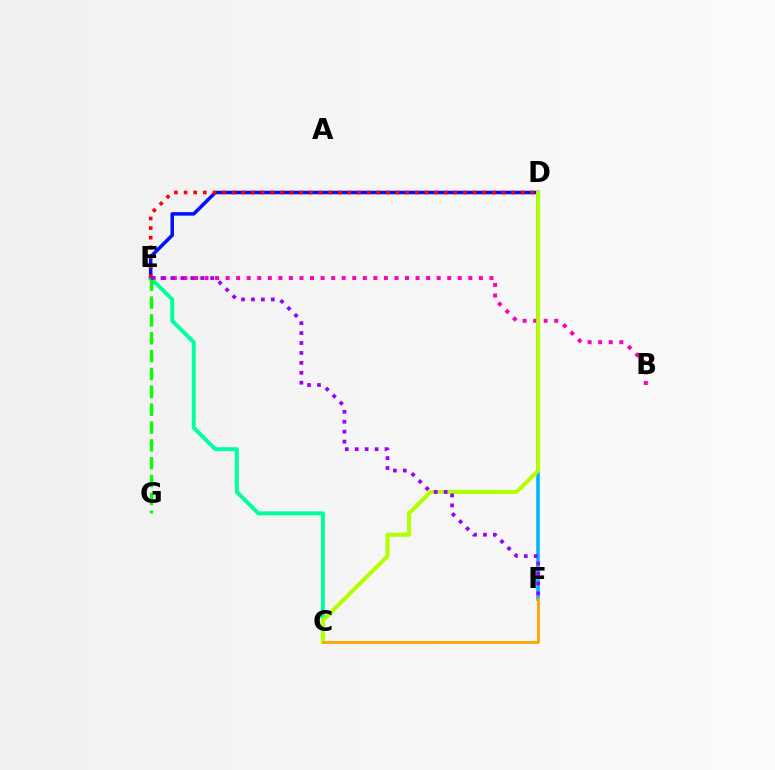{('D', 'E'): [{'color': '#0010ff', 'line_style': 'solid', 'thickness': 2.54}, {'color': '#ff0000', 'line_style': 'dotted', 'thickness': 2.62}], ('D', 'F'): [{'color': '#00b5ff', 'line_style': 'solid', 'thickness': 2.57}], ('B', 'E'): [{'color': '#ff00bd', 'line_style': 'dotted', 'thickness': 2.87}], ('C', 'E'): [{'color': '#00ff9d', 'line_style': 'solid', 'thickness': 2.84}], ('C', 'D'): [{'color': '#b3ff00', 'line_style': 'solid', 'thickness': 2.92}], ('E', 'G'): [{'color': '#08ff00', 'line_style': 'dashed', 'thickness': 2.43}], ('C', 'F'): [{'color': '#ffa500', 'line_style': 'solid', 'thickness': 2.03}], ('E', 'F'): [{'color': '#9b00ff', 'line_style': 'dotted', 'thickness': 2.7}]}